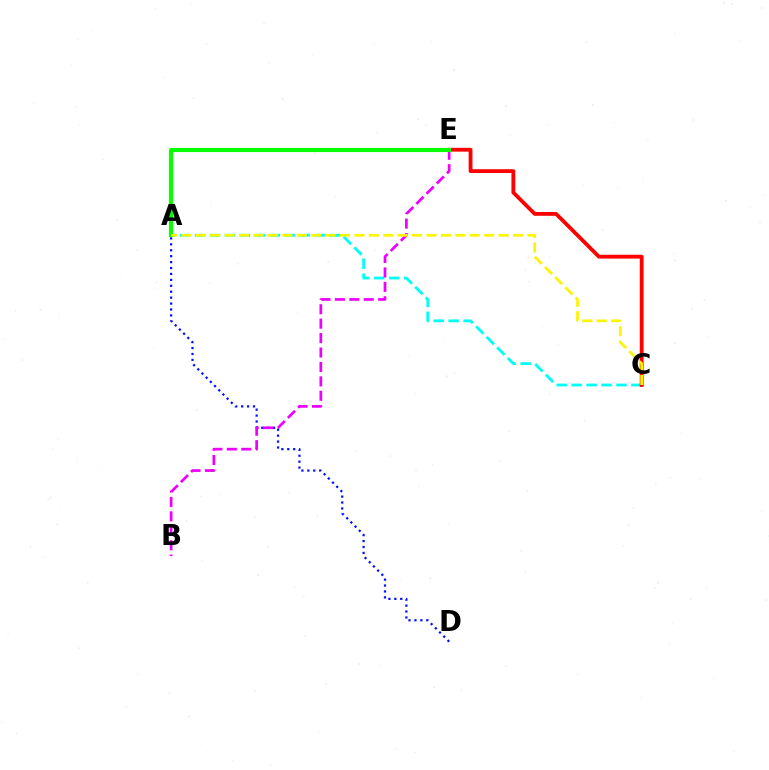{('A', 'C'): [{'color': '#00fff6', 'line_style': 'dashed', 'thickness': 2.03}, {'color': '#fcf500', 'line_style': 'dashed', 'thickness': 1.96}], ('A', 'D'): [{'color': '#0010ff', 'line_style': 'dotted', 'thickness': 1.61}], ('C', 'E'): [{'color': '#ff0000', 'line_style': 'solid', 'thickness': 2.75}], ('B', 'E'): [{'color': '#ee00ff', 'line_style': 'dashed', 'thickness': 1.96}], ('A', 'E'): [{'color': '#08ff00', 'line_style': 'solid', 'thickness': 2.99}]}